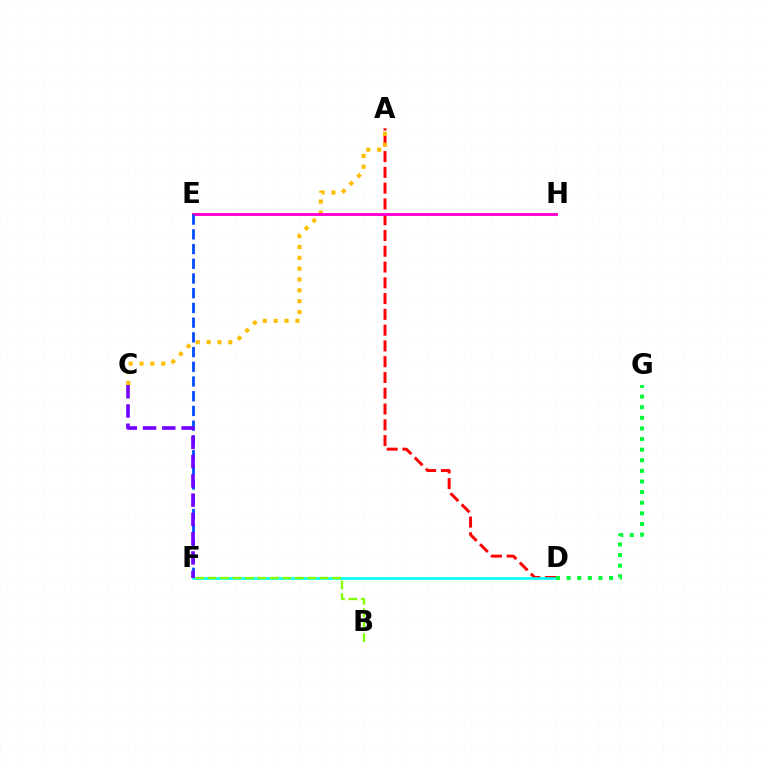{('A', 'D'): [{'color': '#ff0000', 'line_style': 'dashed', 'thickness': 2.14}], ('D', 'F'): [{'color': '#00fff6', 'line_style': 'solid', 'thickness': 1.89}], ('A', 'C'): [{'color': '#ffbd00', 'line_style': 'dotted', 'thickness': 2.95}], ('E', 'H'): [{'color': '#ff00cf', 'line_style': 'solid', 'thickness': 2.1}], ('E', 'F'): [{'color': '#004bff', 'line_style': 'dashed', 'thickness': 2.0}], ('D', 'G'): [{'color': '#00ff39', 'line_style': 'dotted', 'thickness': 2.88}], ('C', 'F'): [{'color': '#7200ff', 'line_style': 'dashed', 'thickness': 2.62}], ('B', 'F'): [{'color': '#84ff00', 'line_style': 'dashed', 'thickness': 1.69}]}